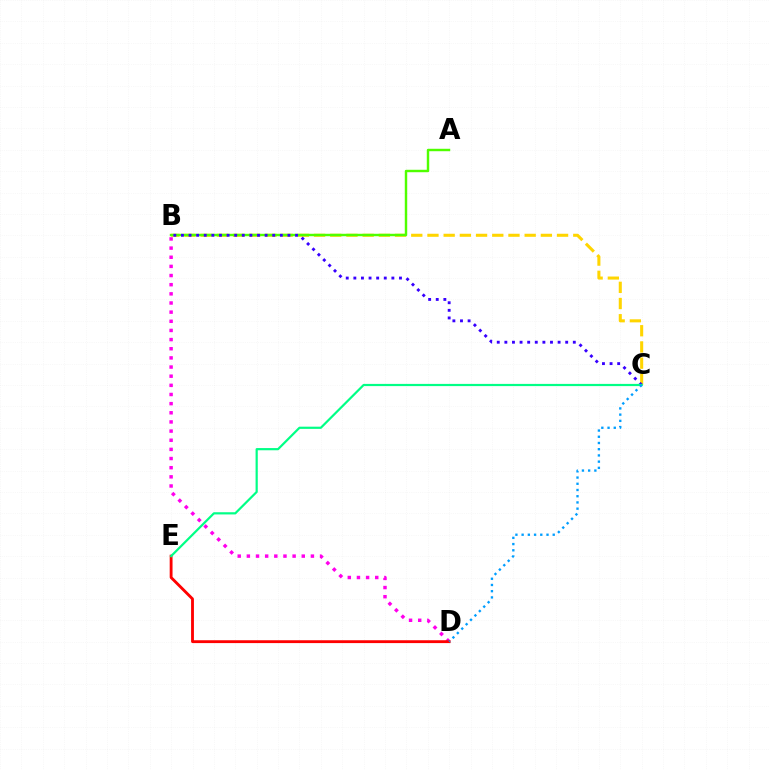{('B', 'C'): [{'color': '#ffd500', 'line_style': 'dashed', 'thickness': 2.2}, {'color': '#3700ff', 'line_style': 'dotted', 'thickness': 2.07}], ('B', 'D'): [{'color': '#ff00ed', 'line_style': 'dotted', 'thickness': 2.49}], ('D', 'E'): [{'color': '#ff0000', 'line_style': 'solid', 'thickness': 2.05}], ('A', 'B'): [{'color': '#4fff00', 'line_style': 'solid', 'thickness': 1.75}], ('C', 'E'): [{'color': '#00ff86', 'line_style': 'solid', 'thickness': 1.58}], ('C', 'D'): [{'color': '#009eff', 'line_style': 'dotted', 'thickness': 1.69}]}